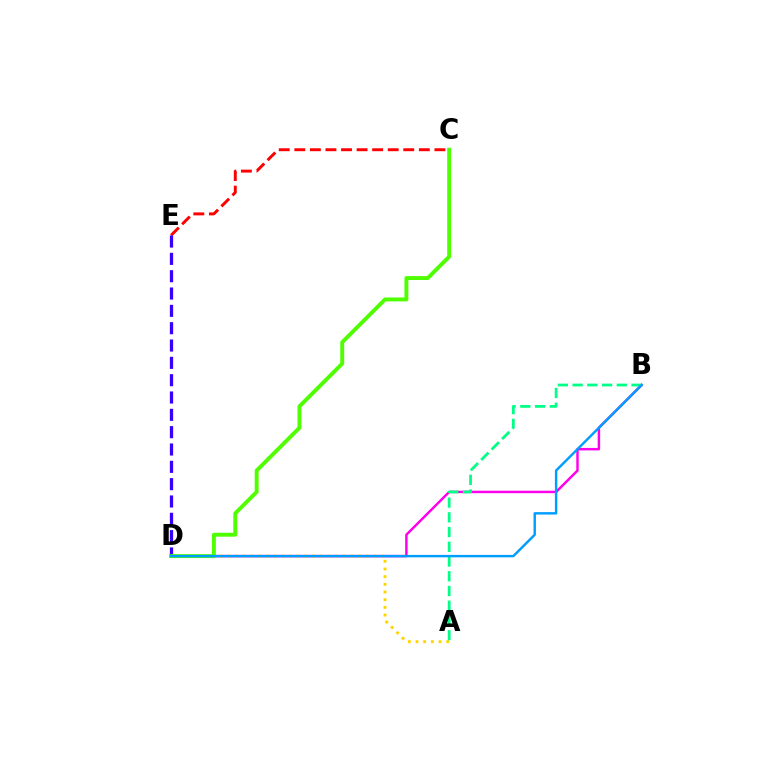{('C', 'E'): [{'color': '#ff0000', 'line_style': 'dashed', 'thickness': 2.11}], ('B', 'D'): [{'color': '#ff00ed', 'line_style': 'solid', 'thickness': 1.77}, {'color': '#009eff', 'line_style': 'solid', 'thickness': 1.75}], ('A', 'D'): [{'color': '#ffd500', 'line_style': 'dotted', 'thickness': 2.09}], ('D', 'E'): [{'color': '#3700ff', 'line_style': 'dashed', 'thickness': 2.35}], ('C', 'D'): [{'color': '#4fff00', 'line_style': 'solid', 'thickness': 2.82}], ('A', 'B'): [{'color': '#00ff86', 'line_style': 'dashed', 'thickness': 2.0}]}